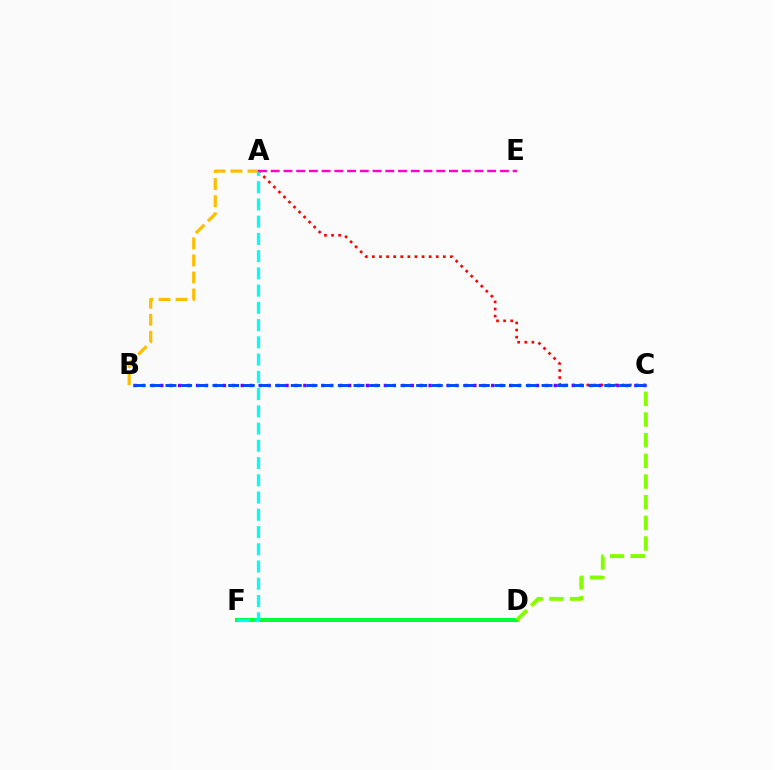{('D', 'F'): [{'color': '#00ff39', 'line_style': 'solid', 'thickness': 2.87}], ('A', 'C'): [{'color': '#ff0000', 'line_style': 'dotted', 'thickness': 1.93}], ('C', 'D'): [{'color': '#84ff00', 'line_style': 'dashed', 'thickness': 2.81}], ('A', 'B'): [{'color': '#ffbd00', 'line_style': 'dashed', 'thickness': 2.32}], ('A', 'F'): [{'color': '#00fff6', 'line_style': 'dashed', 'thickness': 2.34}], ('A', 'E'): [{'color': '#ff00cf', 'line_style': 'dashed', 'thickness': 1.73}], ('B', 'C'): [{'color': '#7200ff', 'line_style': 'dotted', 'thickness': 2.43}, {'color': '#004bff', 'line_style': 'dashed', 'thickness': 2.13}]}